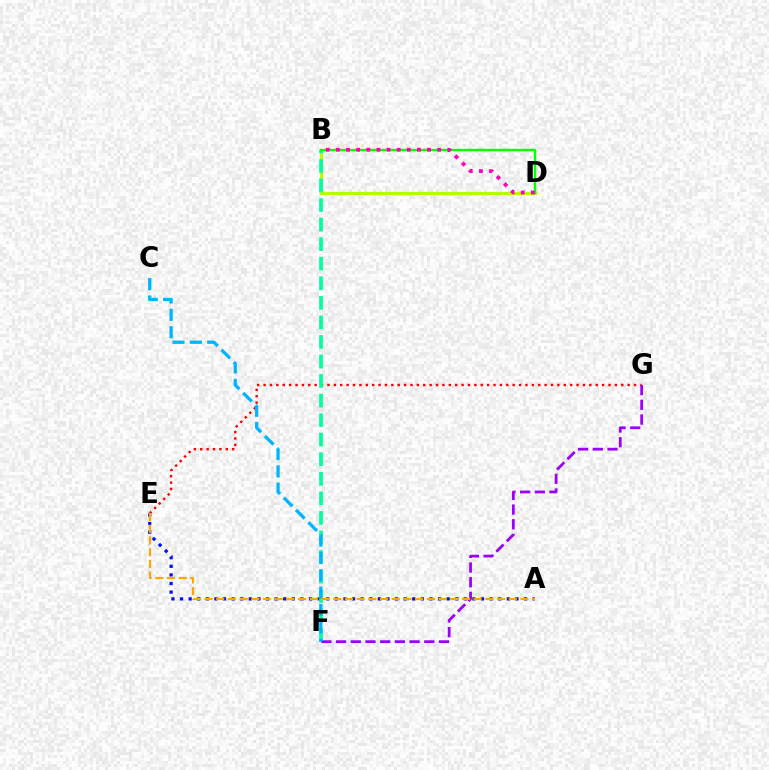{('A', 'E'): [{'color': '#0010ff', 'line_style': 'dotted', 'thickness': 2.34}, {'color': '#ffa500', 'line_style': 'dashed', 'thickness': 1.59}], ('B', 'D'): [{'color': '#b3ff00', 'line_style': 'solid', 'thickness': 2.24}, {'color': '#08ff00', 'line_style': 'solid', 'thickness': 1.71}, {'color': '#ff00bd', 'line_style': 'dotted', 'thickness': 2.75}], ('E', 'G'): [{'color': '#ff0000', 'line_style': 'dotted', 'thickness': 1.74}], ('B', 'F'): [{'color': '#00ff9d', 'line_style': 'dashed', 'thickness': 2.66}], ('F', 'G'): [{'color': '#9b00ff', 'line_style': 'dashed', 'thickness': 2.0}], ('C', 'F'): [{'color': '#00b5ff', 'line_style': 'dashed', 'thickness': 2.36}]}